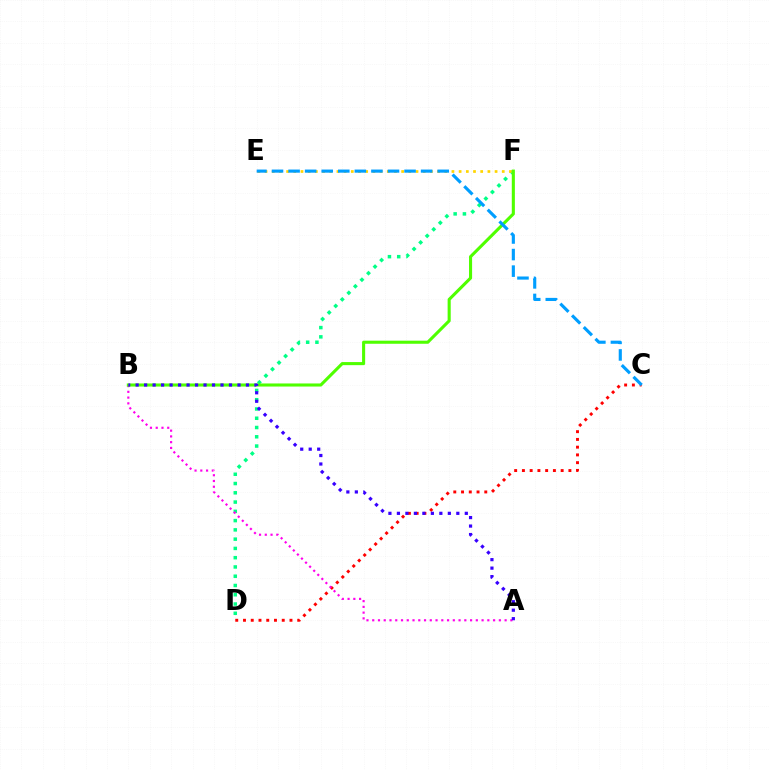{('D', 'F'): [{'color': '#00ff86', 'line_style': 'dotted', 'thickness': 2.52}], ('C', 'D'): [{'color': '#ff0000', 'line_style': 'dotted', 'thickness': 2.11}], ('A', 'B'): [{'color': '#ff00ed', 'line_style': 'dotted', 'thickness': 1.56}, {'color': '#3700ff', 'line_style': 'dotted', 'thickness': 2.31}], ('E', 'F'): [{'color': '#ffd500', 'line_style': 'dotted', 'thickness': 1.95}], ('B', 'F'): [{'color': '#4fff00', 'line_style': 'solid', 'thickness': 2.22}], ('C', 'E'): [{'color': '#009eff', 'line_style': 'dashed', 'thickness': 2.25}]}